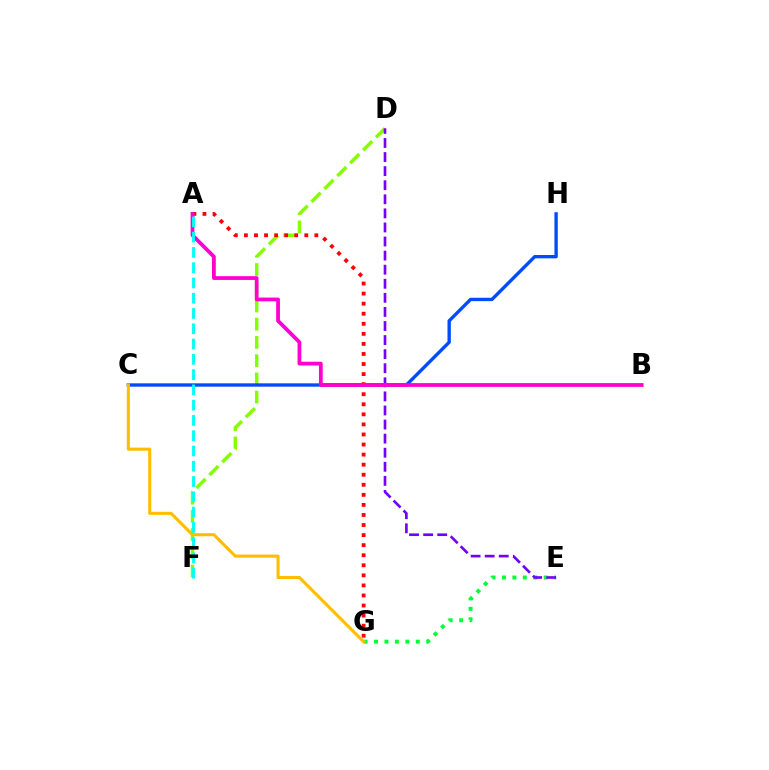{('D', 'F'): [{'color': '#84ff00', 'line_style': 'dashed', 'thickness': 2.48}], ('E', 'G'): [{'color': '#00ff39', 'line_style': 'dotted', 'thickness': 2.84}], ('D', 'E'): [{'color': '#7200ff', 'line_style': 'dashed', 'thickness': 1.91}], ('A', 'G'): [{'color': '#ff0000', 'line_style': 'dotted', 'thickness': 2.73}], ('C', 'H'): [{'color': '#004bff', 'line_style': 'solid', 'thickness': 2.42}], ('A', 'B'): [{'color': '#ff00cf', 'line_style': 'solid', 'thickness': 2.71}], ('C', 'G'): [{'color': '#ffbd00', 'line_style': 'solid', 'thickness': 2.22}], ('A', 'F'): [{'color': '#00fff6', 'line_style': 'dashed', 'thickness': 2.07}]}